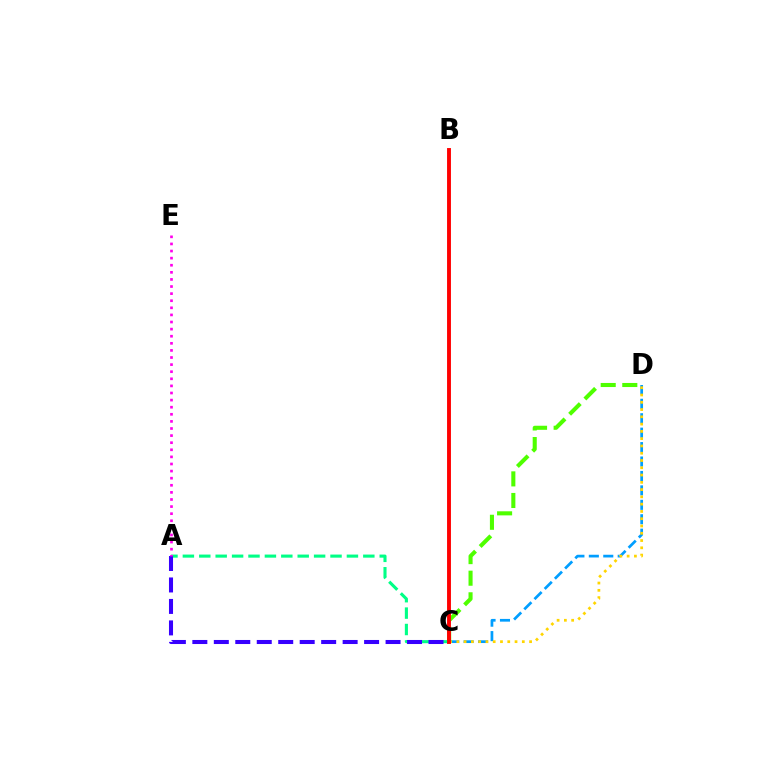{('A', 'C'): [{'color': '#00ff86', 'line_style': 'dashed', 'thickness': 2.23}, {'color': '#3700ff', 'line_style': 'dashed', 'thickness': 2.92}], ('C', 'D'): [{'color': '#009eff', 'line_style': 'dashed', 'thickness': 1.96}, {'color': '#ffd500', 'line_style': 'dotted', 'thickness': 1.98}, {'color': '#4fff00', 'line_style': 'dashed', 'thickness': 2.93}], ('A', 'E'): [{'color': '#ff00ed', 'line_style': 'dotted', 'thickness': 1.93}], ('B', 'C'): [{'color': '#ff0000', 'line_style': 'solid', 'thickness': 2.8}]}